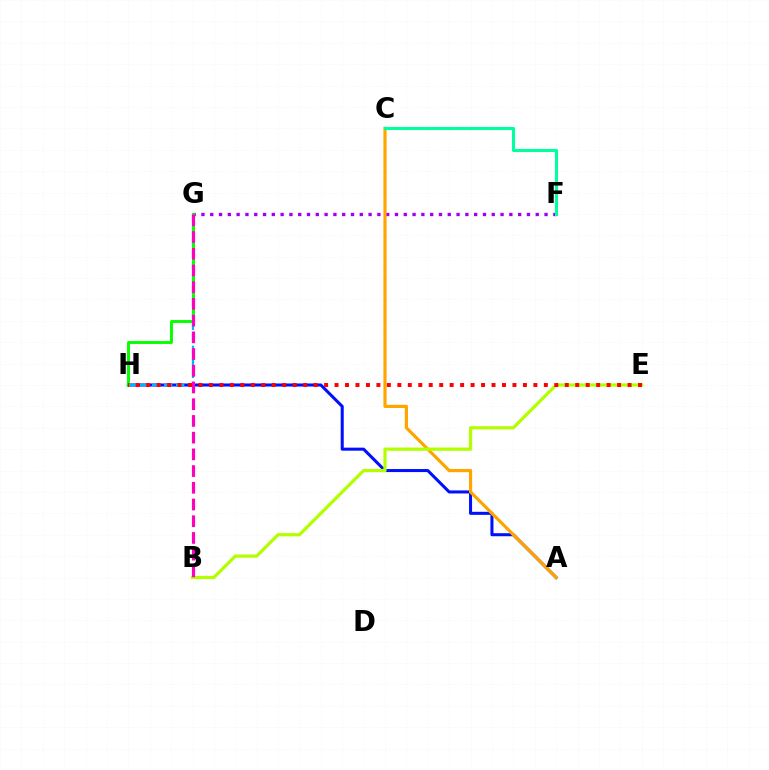{('F', 'G'): [{'color': '#9b00ff', 'line_style': 'dotted', 'thickness': 2.39}], ('A', 'H'): [{'color': '#0010ff', 'line_style': 'solid', 'thickness': 2.19}], ('A', 'C'): [{'color': '#ffa500', 'line_style': 'solid', 'thickness': 2.29}], ('G', 'H'): [{'color': '#00b5ff', 'line_style': 'dashed', 'thickness': 1.63}, {'color': '#08ff00', 'line_style': 'solid', 'thickness': 2.13}], ('B', 'E'): [{'color': '#b3ff00', 'line_style': 'solid', 'thickness': 2.33}], ('C', 'F'): [{'color': '#00ff9d', 'line_style': 'solid', 'thickness': 2.21}], ('B', 'G'): [{'color': '#ff00bd', 'line_style': 'dashed', 'thickness': 2.27}], ('E', 'H'): [{'color': '#ff0000', 'line_style': 'dotted', 'thickness': 2.84}]}